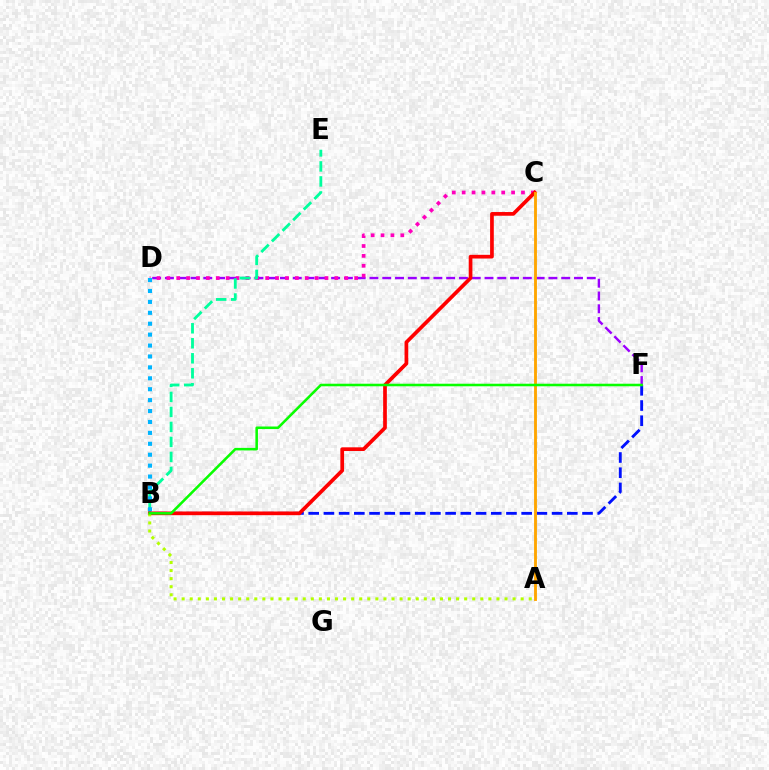{('B', 'F'): [{'color': '#0010ff', 'line_style': 'dashed', 'thickness': 2.07}, {'color': '#08ff00', 'line_style': 'solid', 'thickness': 1.84}], ('D', 'F'): [{'color': '#9b00ff', 'line_style': 'dashed', 'thickness': 1.74}], ('C', 'D'): [{'color': '#ff00bd', 'line_style': 'dotted', 'thickness': 2.69}], ('B', 'E'): [{'color': '#00ff9d', 'line_style': 'dashed', 'thickness': 2.04}], ('B', 'D'): [{'color': '#00b5ff', 'line_style': 'dotted', 'thickness': 2.97}], ('B', 'C'): [{'color': '#ff0000', 'line_style': 'solid', 'thickness': 2.66}], ('A', 'B'): [{'color': '#b3ff00', 'line_style': 'dotted', 'thickness': 2.19}], ('A', 'C'): [{'color': '#ffa500', 'line_style': 'solid', 'thickness': 2.06}]}